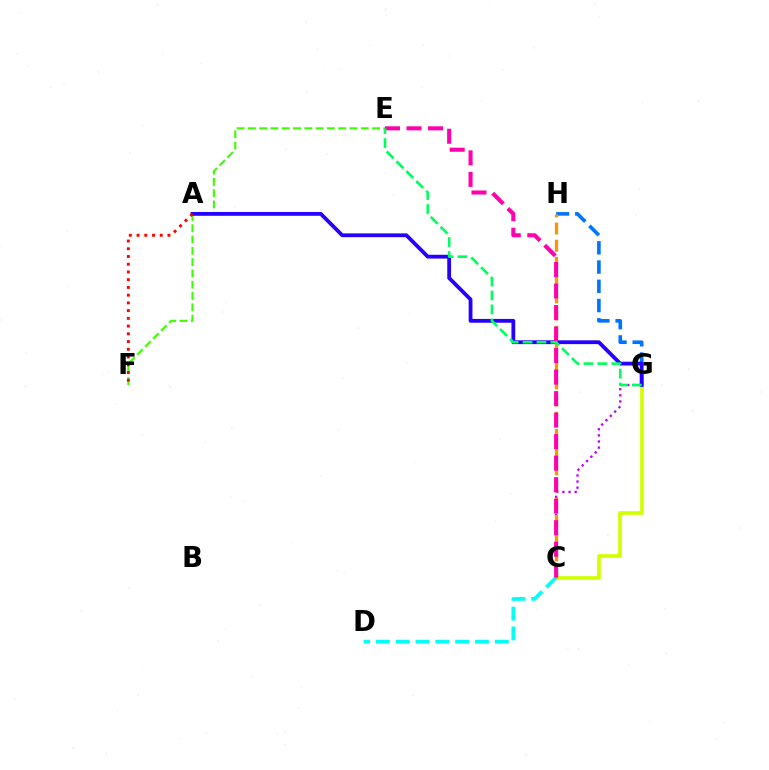{('C', 'G'): [{'color': '#d1ff00', 'line_style': 'solid', 'thickness': 2.64}, {'color': '#b900ff', 'line_style': 'dotted', 'thickness': 1.66}], ('G', 'H'): [{'color': '#0074ff', 'line_style': 'dashed', 'thickness': 2.62}], ('C', 'D'): [{'color': '#00fff6', 'line_style': 'dashed', 'thickness': 2.69}], ('E', 'F'): [{'color': '#3dff00', 'line_style': 'dashed', 'thickness': 1.53}], ('A', 'G'): [{'color': '#2500ff', 'line_style': 'solid', 'thickness': 2.74}], ('C', 'H'): [{'color': '#ff9400', 'line_style': 'dashed', 'thickness': 2.34}], ('C', 'E'): [{'color': '#ff00ac', 'line_style': 'dashed', 'thickness': 2.92}], ('E', 'G'): [{'color': '#00ff5c', 'line_style': 'dashed', 'thickness': 1.9}], ('A', 'F'): [{'color': '#ff0000', 'line_style': 'dotted', 'thickness': 2.1}]}